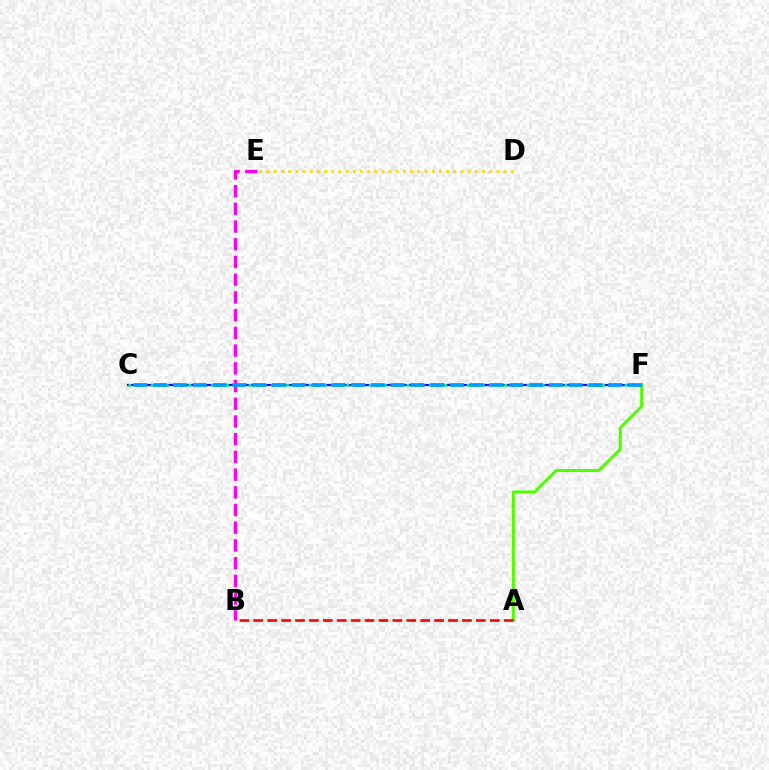{('C', 'F'): [{'color': '#3700ff', 'line_style': 'solid', 'thickness': 1.59}, {'color': '#00ff86', 'line_style': 'dotted', 'thickness': 2.04}, {'color': '#009eff', 'line_style': 'dashed', 'thickness': 2.69}], ('A', 'F'): [{'color': '#4fff00', 'line_style': 'solid', 'thickness': 2.18}], ('A', 'B'): [{'color': '#ff0000', 'line_style': 'dashed', 'thickness': 1.89}], ('B', 'E'): [{'color': '#ff00ed', 'line_style': 'dashed', 'thickness': 2.41}], ('D', 'E'): [{'color': '#ffd500', 'line_style': 'dotted', 'thickness': 1.95}]}